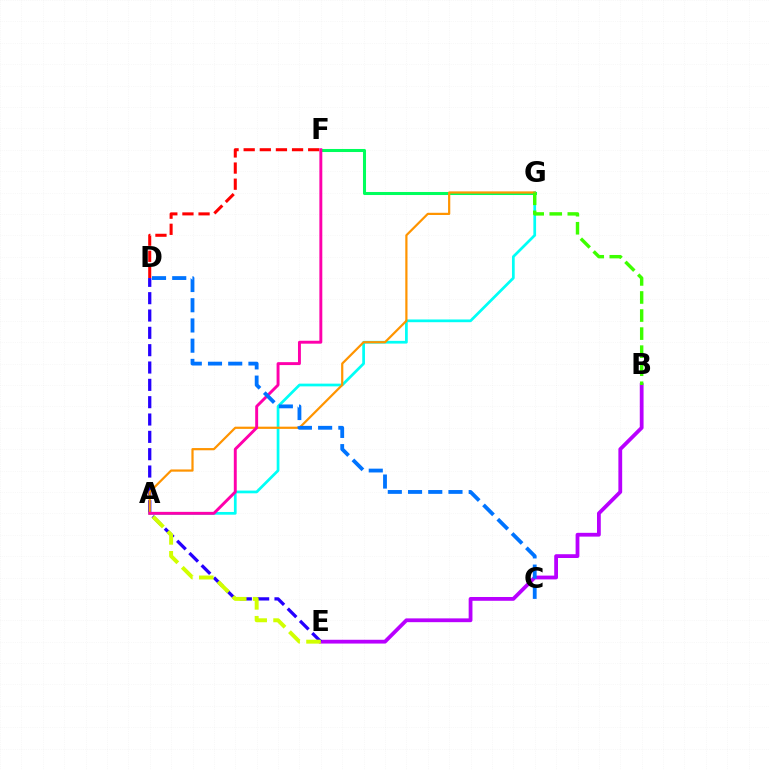{('A', 'G'): [{'color': '#00fff6', 'line_style': 'solid', 'thickness': 1.96}, {'color': '#ff9400', 'line_style': 'solid', 'thickness': 1.59}], ('B', 'E'): [{'color': '#b900ff', 'line_style': 'solid', 'thickness': 2.73}], ('F', 'G'): [{'color': '#00ff5c', 'line_style': 'solid', 'thickness': 2.2}], ('D', 'F'): [{'color': '#ff0000', 'line_style': 'dashed', 'thickness': 2.19}], ('D', 'E'): [{'color': '#2500ff', 'line_style': 'dashed', 'thickness': 2.35}], ('A', 'E'): [{'color': '#d1ff00', 'line_style': 'dashed', 'thickness': 2.84}], ('A', 'F'): [{'color': '#ff00ac', 'line_style': 'solid', 'thickness': 2.11}], ('B', 'G'): [{'color': '#3dff00', 'line_style': 'dashed', 'thickness': 2.45}], ('C', 'D'): [{'color': '#0074ff', 'line_style': 'dashed', 'thickness': 2.75}]}